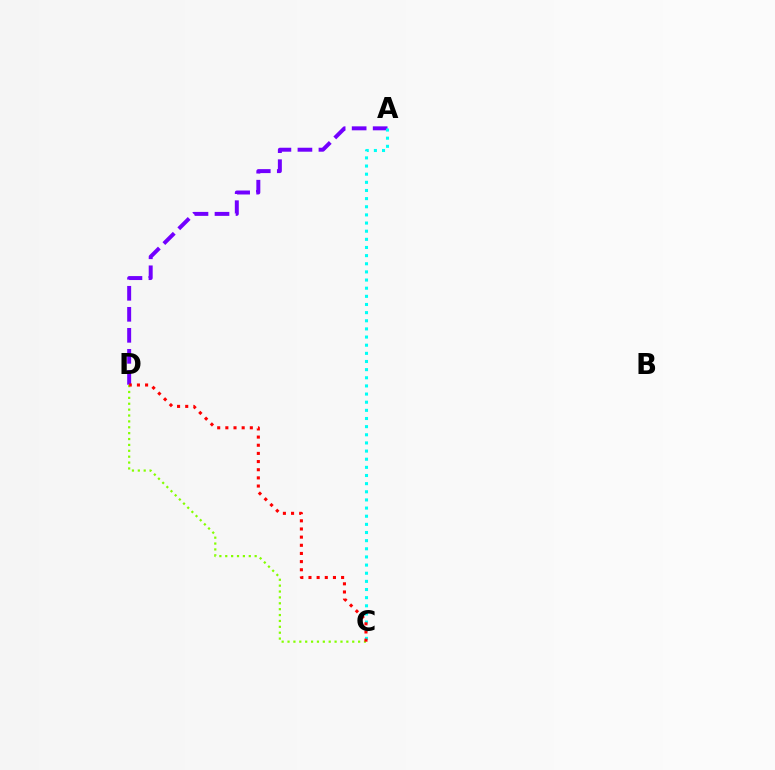{('C', 'D'): [{'color': '#84ff00', 'line_style': 'dotted', 'thickness': 1.6}, {'color': '#ff0000', 'line_style': 'dotted', 'thickness': 2.22}], ('A', 'D'): [{'color': '#7200ff', 'line_style': 'dashed', 'thickness': 2.85}], ('A', 'C'): [{'color': '#00fff6', 'line_style': 'dotted', 'thickness': 2.21}]}